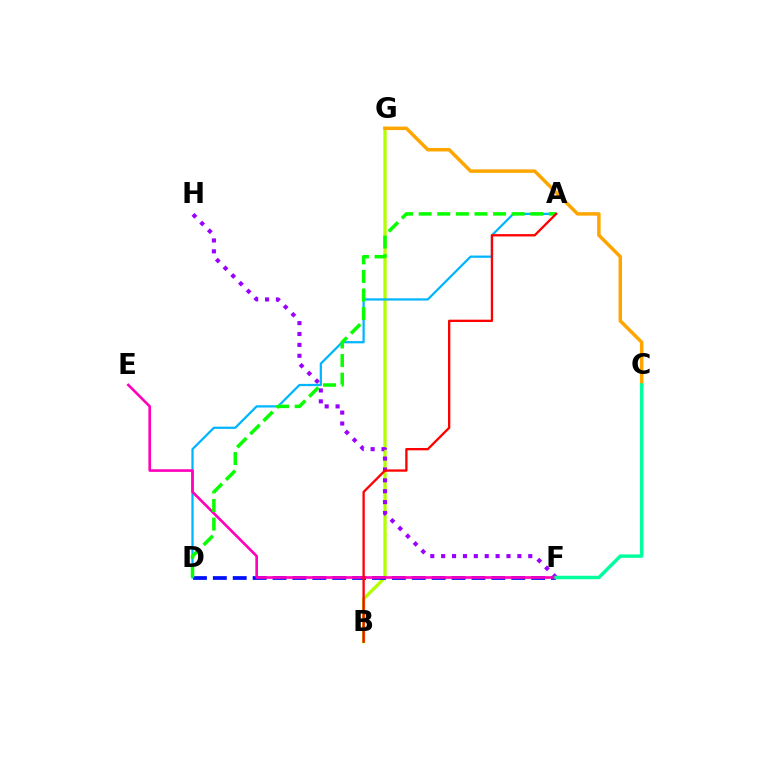{('B', 'G'): [{'color': '#b3ff00', 'line_style': 'solid', 'thickness': 2.37}], ('D', 'F'): [{'color': '#0010ff', 'line_style': 'dashed', 'thickness': 2.7}], ('F', 'H'): [{'color': '#9b00ff', 'line_style': 'dotted', 'thickness': 2.96}], ('A', 'D'): [{'color': '#00b5ff', 'line_style': 'solid', 'thickness': 1.62}, {'color': '#08ff00', 'line_style': 'dashed', 'thickness': 2.53}], ('C', 'G'): [{'color': '#ffa500', 'line_style': 'solid', 'thickness': 2.51}], ('E', 'F'): [{'color': '#ff00bd', 'line_style': 'solid', 'thickness': 1.9}], ('C', 'F'): [{'color': '#00ff9d', 'line_style': 'solid', 'thickness': 2.48}], ('A', 'B'): [{'color': '#ff0000', 'line_style': 'solid', 'thickness': 1.67}]}